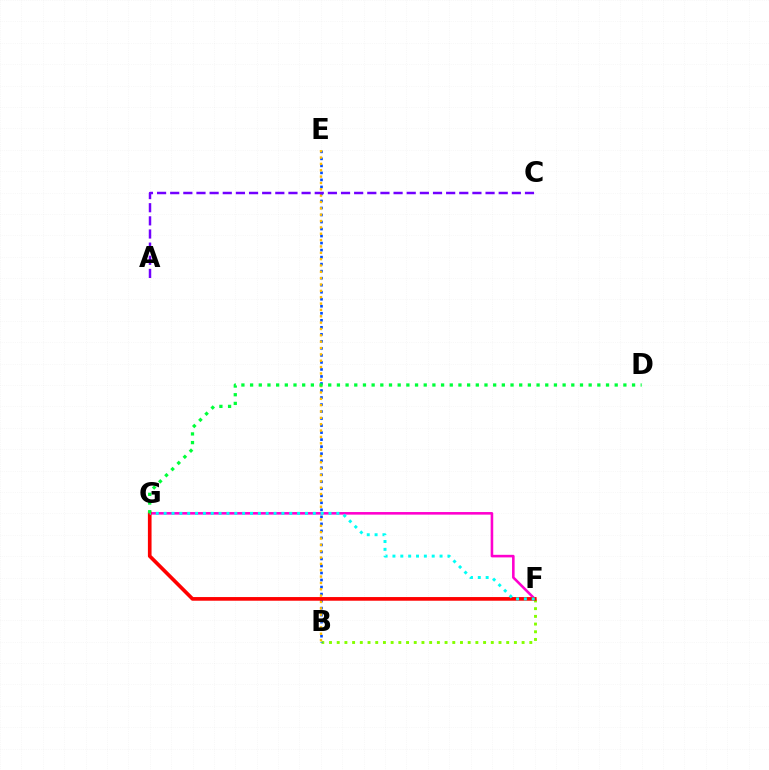{('B', 'F'): [{'color': '#84ff00', 'line_style': 'dotted', 'thickness': 2.09}], ('B', 'E'): [{'color': '#004bff', 'line_style': 'dotted', 'thickness': 1.91}, {'color': '#ffbd00', 'line_style': 'dotted', 'thickness': 1.73}], ('F', 'G'): [{'color': '#ff00cf', 'line_style': 'solid', 'thickness': 1.86}, {'color': '#ff0000', 'line_style': 'solid', 'thickness': 2.63}, {'color': '#00fff6', 'line_style': 'dotted', 'thickness': 2.13}], ('D', 'G'): [{'color': '#00ff39', 'line_style': 'dotted', 'thickness': 2.36}], ('A', 'C'): [{'color': '#7200ff', 'line_style': 'dashed', 'thickness': 1.79}]}